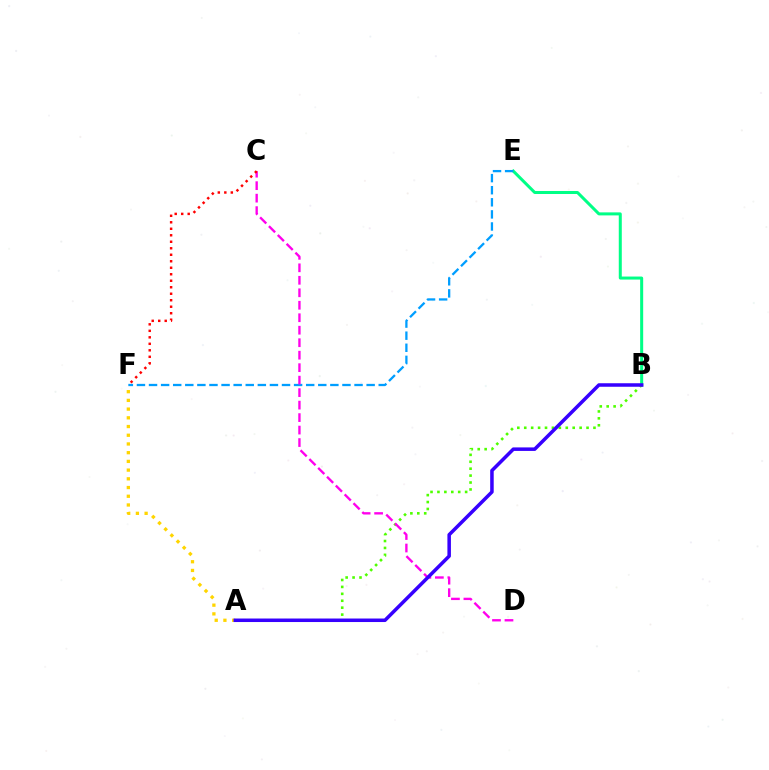{('B', 'E'): [{'color': '#00ff86', 'line_style': 'solid', 'thickness': 2.17}], ('A', 'F'): [{'color': '#ffd500', 'line_style': 'dotted', 'thickness': 2.37}], ('E', 'F'): [{'color': '#009eff', 'line_style': 'dashed', 'thickness': 1.64}], ('A', 'B'): [{'color': '#4fff00', 'line_style': 'dotted', 'thickness': 1.88}, {'color': '#3700ff', 'line_style': 'solid', 'thickness': 2.53}], ('C', 'D'): [{'color': '#ff00ed', 'line_style': 'dashed', 'thickness': 1.7}], ('C', 'F'): [{'color': '#ff0000', 'line_style': 'dotted', 'thickness': 1.77}]}